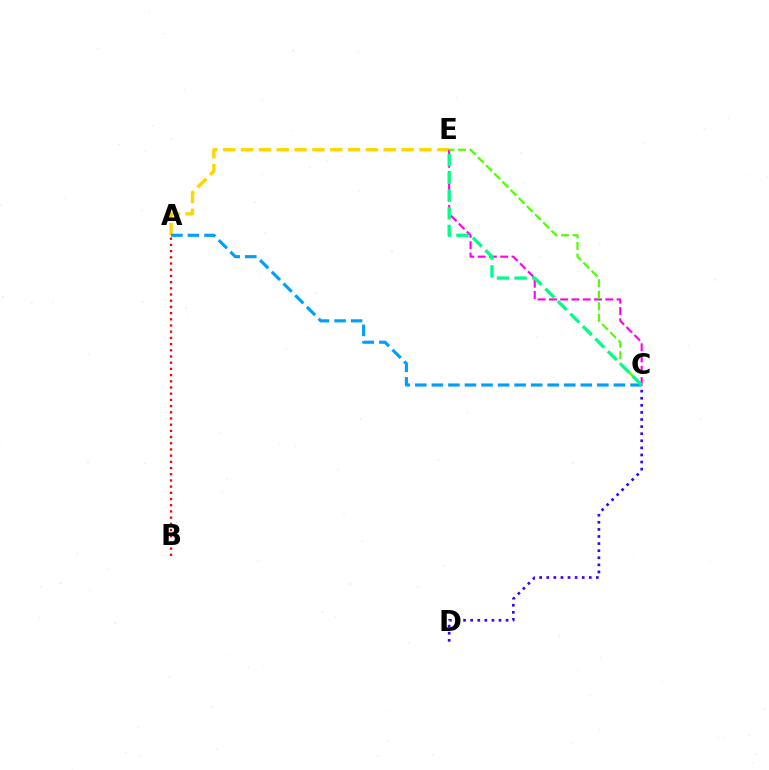{('A', 'E'): [{'color': '#ffd500', 'line_style': 'dashed', 'thickness': 2.42}], ('A', 'C'): [{'color': '#009eff', 'line_style': 'dashed', 'thickness': 2.25}], ('C', 'D'): [{'color': '#3700ff', 'line_style': 'dotted', 'thickness': 1.93}], ('C', 'E'): [{'color': '#ff00ed', 'line_style': 'dashed', 'thickness': 1.53}, {'color': '#4fff00', 'line_style': 'dashed', 'thickness': 1.57}, {'color': '#00ff86', 'line_style': 'dashed', 'thickness': 2.4}], ('A', 'B'): [{'color': '#ff0000', 'line_style': 'dotted', 'thickness': 1.68}]}